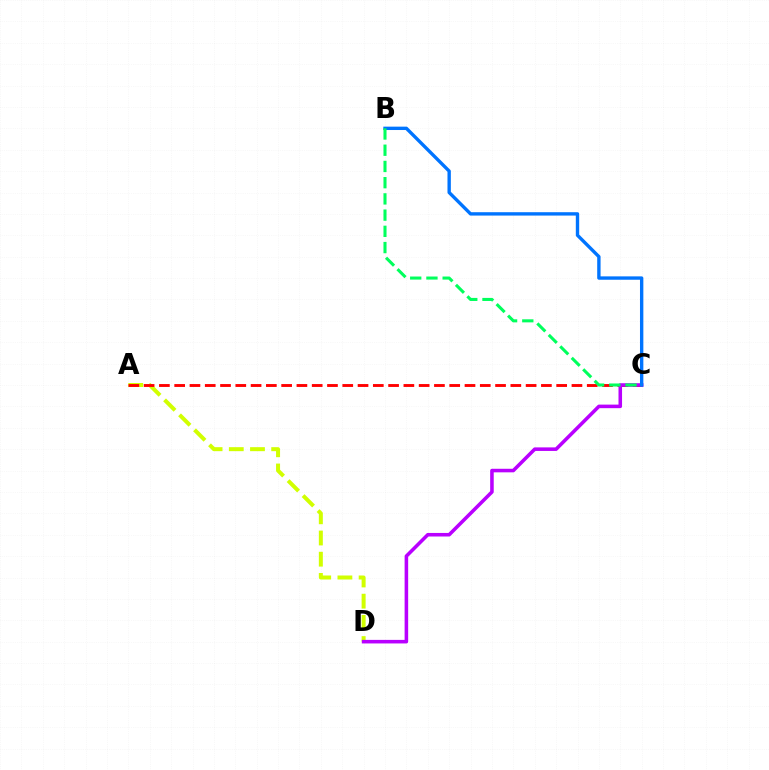{('A', 'D'): [{'color': '#d1ff00', 'line_style': 'dashed', 'thickness': 2.88}], ('A', 'C'): [{'color': '#ff0000', 'line_style': 'dashed', 'thickness': 2.08}], ('C', 'D'): [{'color': '#b900ff', 'line_style': 'solid', 'thickness': 2.56}], ('B', 'C'): [{'color': '#0074ff', 'line_style': 'solid', 'thickness': 2.43}, {'color': '#00ff5c', 'line_style': 'dashed', 'thickness': 2.2}]}